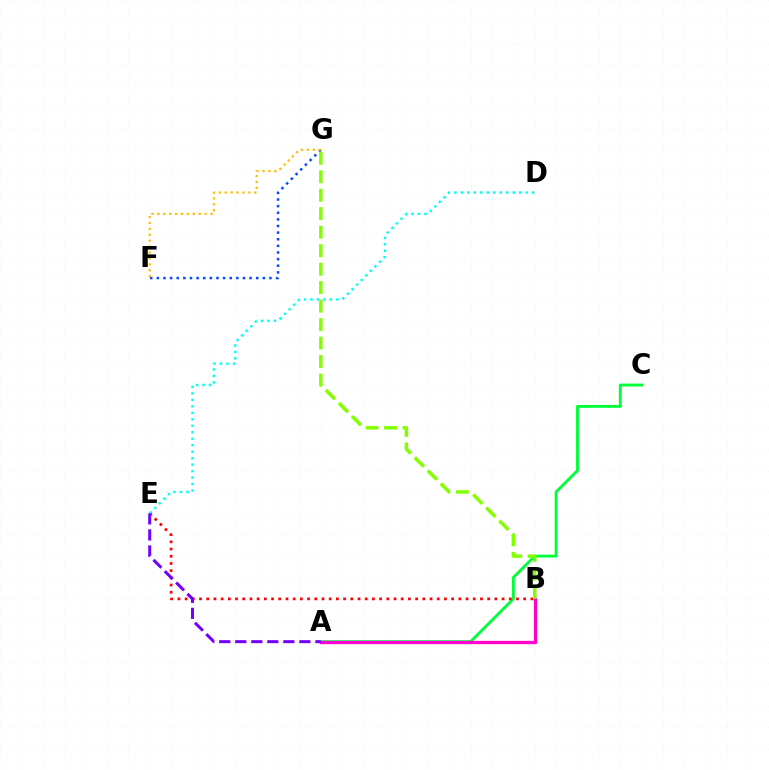{('A', 'C'): [{'color': '#00ff39', 'line_style': 'solid', 'thickness': 2.06}], ('A', 'B'): [{'color': '#ff00cf', 'line_style': 'solid', 'thickness': 2.38}], ('B', 'E'): [{'color': '#ff0000', 'line_style': 'dotted', 'thickness': 1.96}], ('D', 'E'): [{'color': '#00fff6', 'line_style': 'dotted', 'thickness': 1.76}], ('A', 'E'): [{'color': '#7200ff', 'line_style': 'dashed', 'thickness': 2.18}], ('F', 'G'): [{'color': '#004bff', 'line_style': 'dotted', 'thickness': 1.8}, {'color': '#ffbd00', 'line_style': 'dotted', 'thickness': 1.61}], ('B', 'G'): [{'color': '#84ff00', 'line_style': 'dashed', 'thickness': 2.51}]}